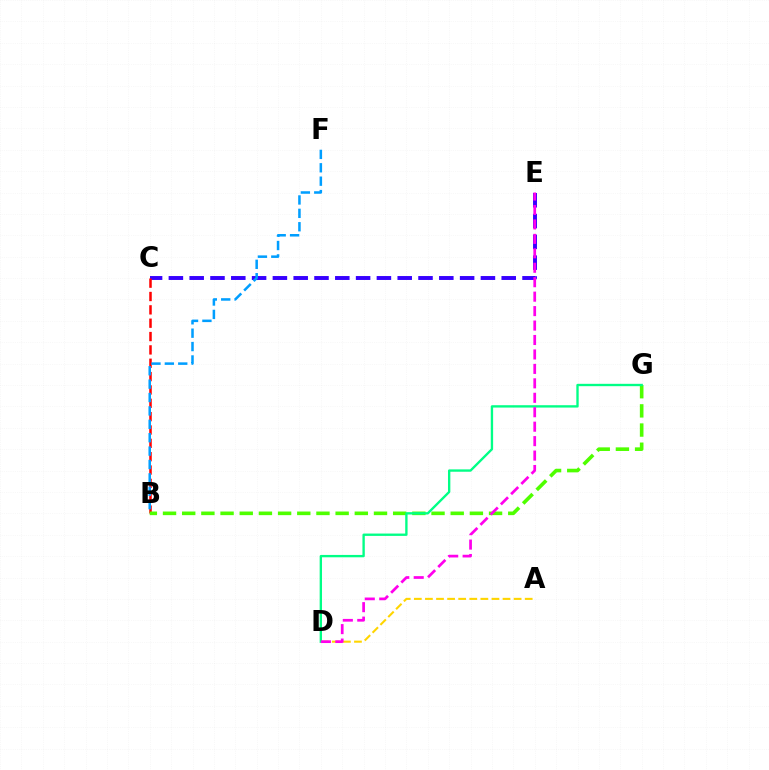{('C', 'E'): [{'color': '#3700ff', 'line_style': 'dashed', 'thickness': 2.83}], ('B', 'C'): [{'color': '#ff0000', 'line_style': 'dashed', 'thickness': 1.81}], ('A', 'D'): [{'color': '#ffd500', 'line_style': 'dashed', 'thickness': 1.51}], ('B', 'F'): [{'color': '#009eff', 'line_style': 'dashed', 'thickness': 1.82}], ('B', 'G'): [{'color': '#4fff00', 'line_style': 'dashed', 'thickness': 2.61}], ('D', 'G'): [{'color': '#00ff86', 'line_style': 'solid', 'thickness': 1.69}], ('D', 'E'): [{'color': '#ff00ed', 'line_style': 'dashed', 'thickness': 1.96}]}